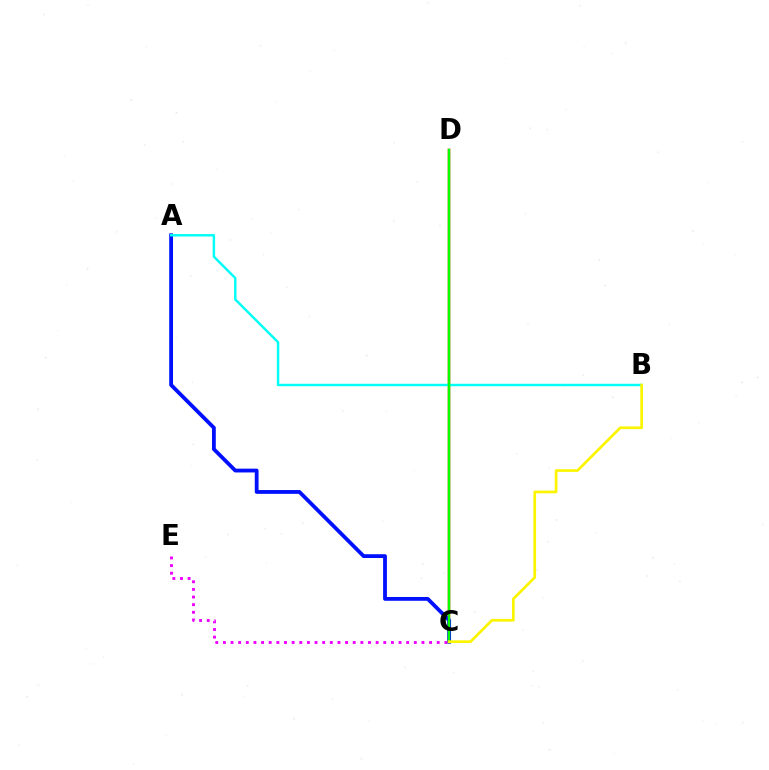{('C', 'D'): [{'color': '#ff0000', 'line_style': 'solid', 'thickness': 1.77}, {'color': '#08ff00', 'line_style': 'solid', 'thickness': 1.78}], ('A', 'C'): [{'color': '#0010ff', 'line_style': 'solid', 'thickness': 2.74}], ('C', 'E'): [{'color': '#ee00ff', 'line_style': 'dotted', 'thickness': 2.07}], ('A', 'B'): [{'color': '#00fff6', 'line_style': 'solid', 'thickness': 1.75}], ('B', 'C'): [{'color': '#fcf500', 'line_style': 'solid', 'thickness': 1.94}]}